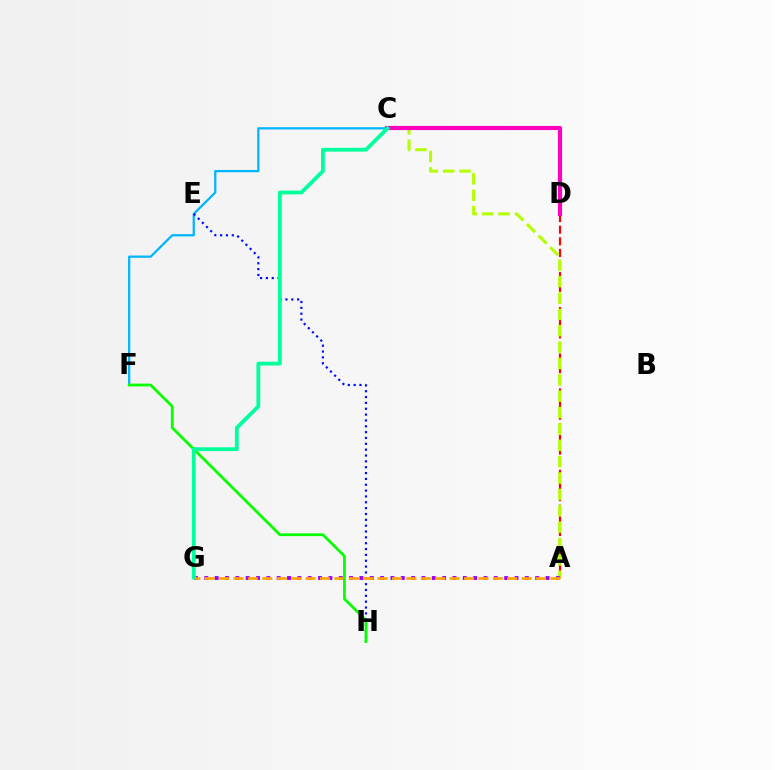{('A', 'D'): [{'color': '#ff0000', 'line_style': 'dashed', 'thickness': 1.58}], ('A', 'C'): [{'color': '#b3ff00', 'line_style': 'dashed', 'thickness': 2.22}], ('A', 'G'): [{'color': '#9b00ff', 'line_style': 'dotted', 'thickness': 2.81}, {'color': '#ffa500', 'line_style': 'dashed', 'thickness': 1.96}], ('C', 'F'): [{'color': '#00b5ff', 'line_style': 'solid', 'thickness': 1.61}], ('E', 'H'): [{'color': '#0010ff', 'line_style': 'dotted', 'thickness': 1.59}], ('C', 'D'): [{'color': '#ff00bd', 'line_style': 'solid', 'thickness': 2.97}], ('F', 'H'): [{'color': '#08ff00', 'line_style': 'solid', 'thickness': 1.99}], ('C', 'G'): [{'color': '#00ff9d', 'line_style': 'solid', 'thickness': 2.74}]}